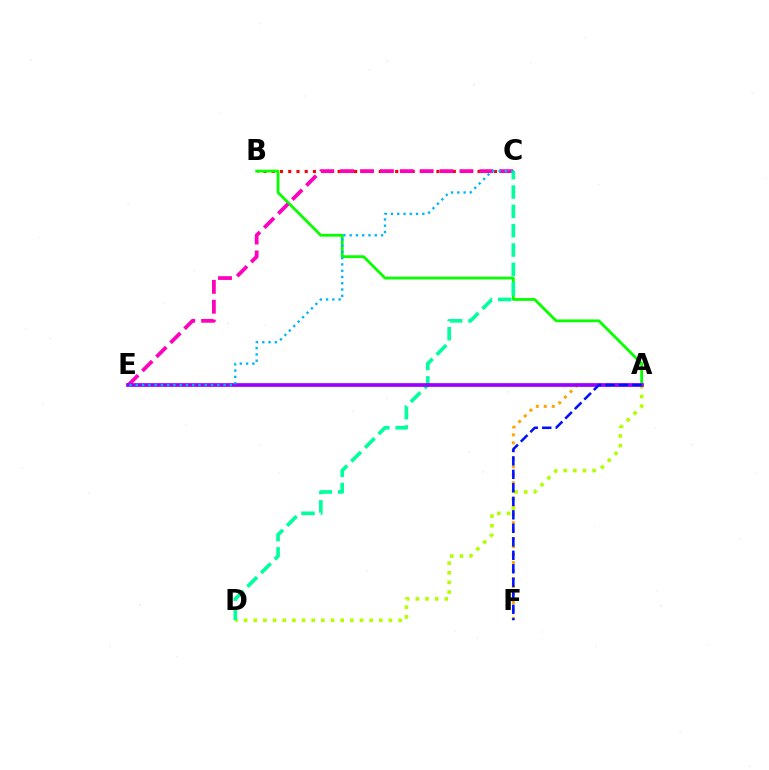{('A', 'F'): [{'color': '#ffa500', 'line_style': 'dotted', 'thickness': 2.17}, {'color': '#0010ff', 'line_style': 'dashed', 'thickness': 1.83}], ('A', 'D'): [{'color': '#b3ff00', 'line_style': 'dotted', 'thickness': 2.62}], ('B', 'C'): [{'color': '#ff0000', 'line_style': 'dotted', 'thickness': 2.24}], ('A', 'B'): [{'color': '#08ff00', 'line_style': 'solid', 'thickness': 2.02}], ('C', 'E'): [{'color': '#ff00bd', 'line_style': 'dashed', 'thickness': 2.7}, {'color': '#00b5ff', 'line_style': 'dotted', 'thickness': 1.7}], ('C', 'D'): [{'color': '#00ff9d', 'line_style': 'dashed', 'thickness': 2.63}], ('A', 'E'): [{'color': '#9b00ff', 'line_style': 'solid', 'thickness': 2.67}]}